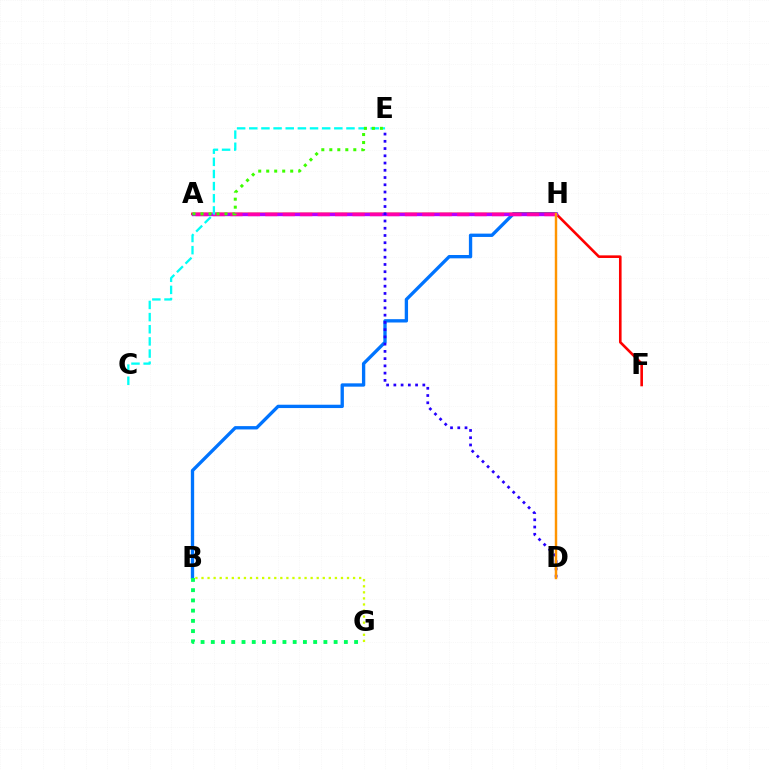{('B', 'H'): [{'color': '#0074ff', 'line_style': 'solid', 'thickness': 2.4}], ('A', 'F'): [{'color': '#ff0000', 'line_style': 'solid', 'thickness': 1.88}], ('A', 'H'): [{'color': '#b900ff', 'line_style': 'solid', 'thickness': 2.41}, {'color': '#ff00ac', 'line_style': 'dashed', 'thickness': 2.37}], ('C', 'E'): [{'color': '#00fff6', 'line_style': 'dashed', 'thickness': 1.65}], ('B', 'G'): [{'color': '#d1ff00', 'line_style': 'dotted', 'thickness': 1.65}, {'color': '#00ff5c', 'line_style': 'dotted', 'thickness': 2.78}], ('D', 'E'): [{'color': '#2500ff', 'line_style': 'dotted', 'thickness': 1.97}], ('D', 'H'): [{'color': '#ff9400', 'line_style': 'solid', 'thickness': 1.76}], ('A', 'E'): [{'color': '#3dff00', 'line_style': 'dotted', 'thickness': 2.17}]}